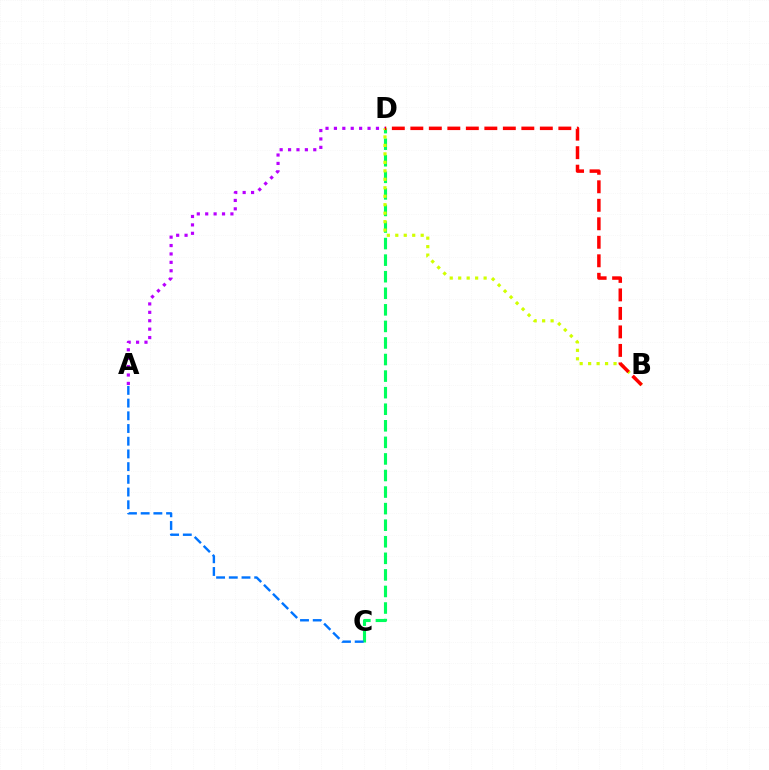{('C', 'D'): [{'color': '#00ff5c', 'line_style': 'dashed', 'thickness': 2.25}], ('A', 'D'): [{'color': '#b900ff', 'line_style': 'dotted', 'thickness': 2.28}], ('B', 'D'): [{'color': '#d1ff00', 'line_style': 'dotted', 'thickness': 2.3}, {'color': '#ff0000', 'line_style': 'dashed', 'thickness': 2.51}], ('A', 'C'): [{'color': '#0074ff', 'line_style': 'dashed', 'thickness': 1.73}]}